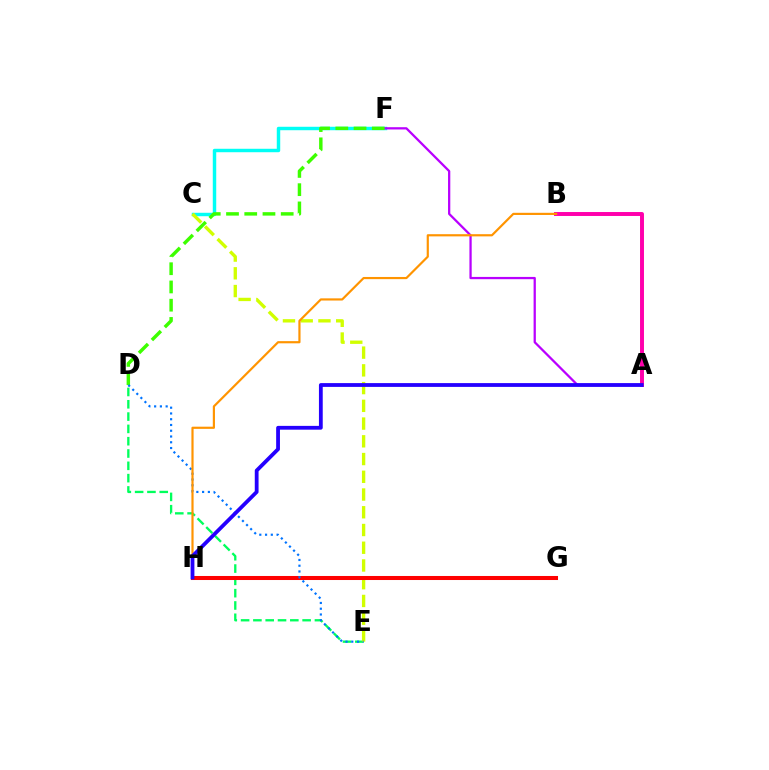{('C', 'F'): [{'color': '#00fff6', 'line_style': 'solid', 'thickness': 2.48}], ('D', 'E'): [{'color': '#00ff5c', 'line_style': 'dashed', 'thickness': 1.67}, {'color': '#0074ff', 'line_style': 'dotted', 'thickness': 1.57}], ('C', 'E'): [{'color': '#d1ff00', 'line_style': 'dashed', 'thickness': 2.41}], ('A', 'B'): [{'color': '#ff00ac', 'line_style': 'solid', 'thickness': 2.84}], ('A', 'F'): [{'color': '#b900ff', 'line_style': 'solid', 'thickness': 1.63}], ('G', 'H'): [{'color': '#ff0000', 'line_style': 'solid', 'thickness': 2.91}], ('D', 'F'): [{'color': '#3dff00', 'line_style': 'dashed', 'thickness': 2.48}], ('B', 'H'): [{'color': '#ff9400', 'line_style': 'solid', 'thickness': 1.57}], ('A', 'H'): [{'color': '#2500ff', 'line_style': 'solid', 'thickness': 2.73}]}